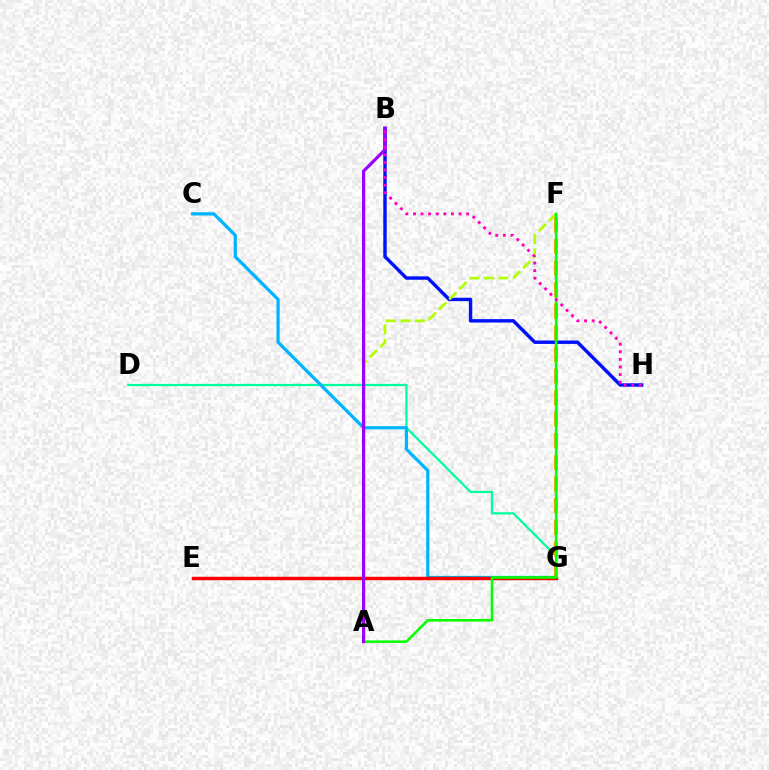{('B', 'H'): [{'color': '#0010ff', 'line_style': 'solid', 'thickness': 2.46}, {'color': '#ff00bd', 'line_style': 'dotted', 'thickness': 2.06}], ('D', 'G'): [{'color': '#00ff9d', 'line_style': 'solid', 'thickness': 1.6}], ('C', 'G'): [{'color': '#00b5ff', 'line_style': 'solid', 'thickness': 2.33}], ('A', 'F'): [{'color': '#b3ff00', 'line_style': 'dashed', 'thickness': 1.97}, {'color': '#08ff00', 'line_style': 'solid', 'thickness': 1.84}], ('E', 'G'): [{'color': '#ff0000', 'line_style': 'solid', 'thickness': 2.49}], ('F', 'G'): [{'color': '#ffa500', 'line_style': 'dashed', 'thickness': 2.93}], ('A', 'B'): [{'color': '#9b00ff', 'line_style': 'solid', 'thickness': 2.29}]}